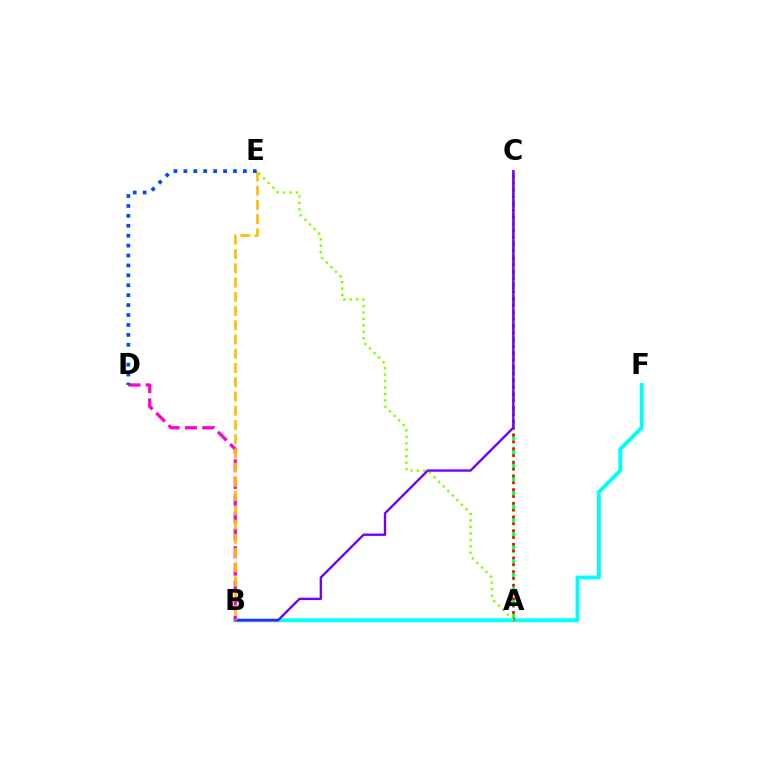{('A', 'C'): [{'color': '#00ff39', 'line_style': 'dashed', 'thickness': 1.87}, {'color': '#ff0000', 'line_style': 'dotted', 'thickness': 1.85}], ('B', 'F'): [{'color': '#00fff6', 'line_style': 'solid', 'thickness': 2.8}], ('B', 'D'): [{'color': '#ff00cf', 'line_style': 'dashed', 'thickness': 2.36}], ('A', 'E'): [{'color': '#84ff00', 'line_style': 'dotted', 'thickness': 1.76}], ('B', 'C'): [{'color': '#7200ff', 'line_style': 'solid', 'thickness': 1.71}], ('B', 'E'): [{'color': '#ffbd00', 'line_style': 'dashed', 'thickness': 1.93}], ('D', 'E'): [{'color': '#004bff', 'line_style': 'dotted', 'thickness': 2.69}]}